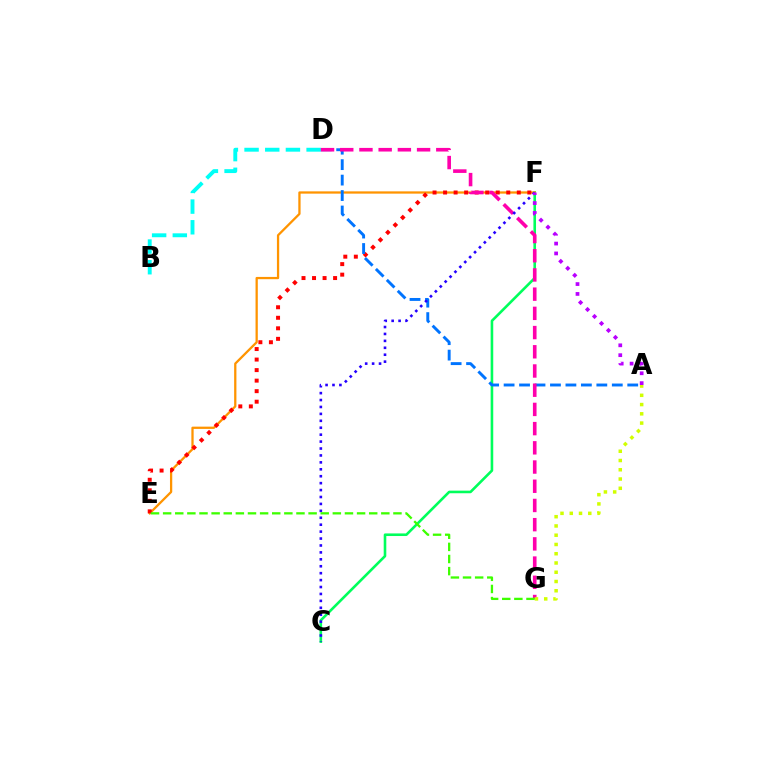{('B', 'D'): [{'color': '#00fff6', 'line_style': 'dashed', 'thickness': 2.81}], ('C', 'F'): [{'color': '#00ff5c', 'line_style': 'solid', 'thickness': 1.87}, {'color': '#2500ff', 'line_style': 'dotted', 'thickness': 1.88}], ('E', 'F'): [{'color': '#ff9400', 'line_style': 'solid', 'thickness': 1.64}, {'color': '#ff0000', 'line_style': 'dotted', 'thickness': 2.86}], ('A', 'D'): [{'color': '#0074ff', 'line_style': 'dashed', 'thickness': 2.1}], ('D', 'G'): [{'color': '#ff00ac', 'line_style': 'dashed', 'thickness': 2.61}], ('A', 'G'): [{'color': '#d1ff00', 'line_style': 'dotted', 'thickness': 2.52}], ('E', 'G'): [{'color': '#3dff00', 'line_style': 'dashed', 'thickness': 1.65}], ('A', 'F'): [{'color': '#b900ff', 'line_style': 'dotted', 'thickness': 2.68}]}